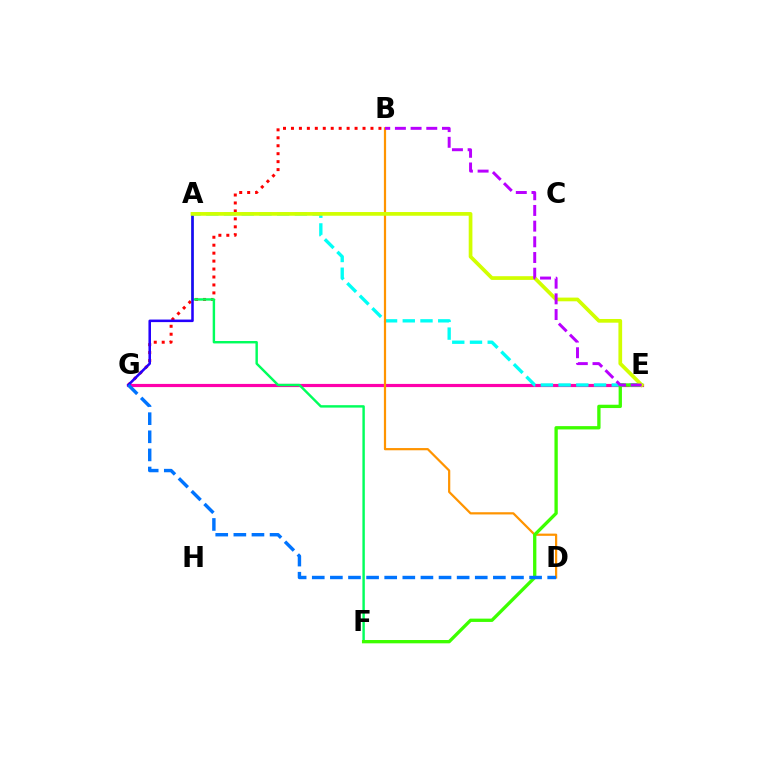{('B', 'G'): [{'color': '#ff0000', 'line_style': 'dotted', 'thickness': 2.16}], ('E', 'G'): [{'color': '#ff00ac', 'line_style': 'solid', 'thickness': 2.28}], ('A', 'F'): [{'color': '#00ff5c', 'line_style': 'solid', 'thickness': 1.75}], ('A', 'G'): [{'color': '#2500ff', 'line_style': 'solid', 'thickness': 1.84}], ('A', 'E'): [{'color': '#00fff6', 'line_style': 'dashed', 'thickness': 2.41}, {'color': '#d1ff00', 'line_style': 'solid', 'thickness': 2.67}], ('B', 'D'): [{'color': '#ff9400', 'line_style': 'solid', 'thickness': 1.6}], ('E', 'F'): [{'color': '#3dff00', 'line_style': 'solid', 'thickness': 2.39}], ('B', 'E'): [{'color': '#b900ff', 'line_style': 'dashed', 'thickness': 2.13}], ('D', 'G'): [{'color': '#0074ff', 'line_style': 'dashed', 'thickness': 2.46}]}